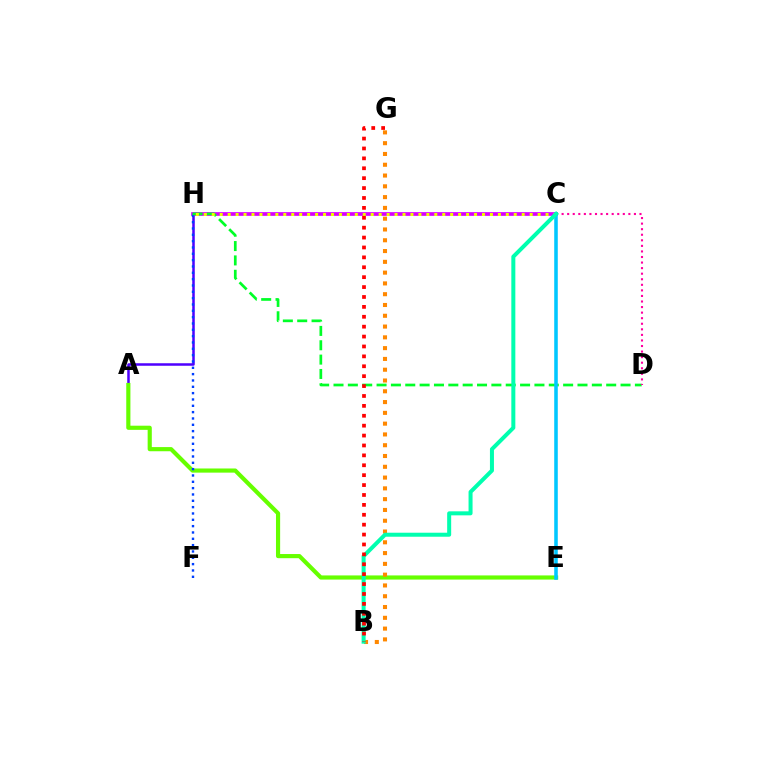{('A', 'H'): [{'color': '#4f00ff', 'line_style': 'solid', 'thickness': 1.81}], ('C', 'H'): [{'color': '#d600ff', 'line_style': 'solid', 'thickness': 2.66}, {'color': '#eeff00', 'line_style': 'dotted', 'thickness': 2.16}], ('A', 'E'): [{'color': '#66ff00', 'line_style': 'solid', 'thickness': 2.99}], ('F', 'H'): [{'color': '#003fff', 'line_style': 'dotted', 'thickness': 1.72}], ('D', 'H'): [{'color': '#00ff27', 'line_style': 'dashed', 'thickness': 1.95}], ('C', 'E'): [{'color': '#00c7ff', 'line_style': 'solid', 'thickness': 2.56}], ('C', 'D'): [{'color': '#ff00a0', 'line_style': 'dotted', 'thickness': 1.51}], ('B', 'G'): [{'color': '#ff8800', 'line_style': 'dotted', 'thickness': 2.93}, {'color': '#ff0000', 'line_style': 'dotted', 'thickness': 2.69}], ('B', 'C'): [{'color': '#00ffaf', 'line_style': 'solid', 'thickness': 2.89}]}